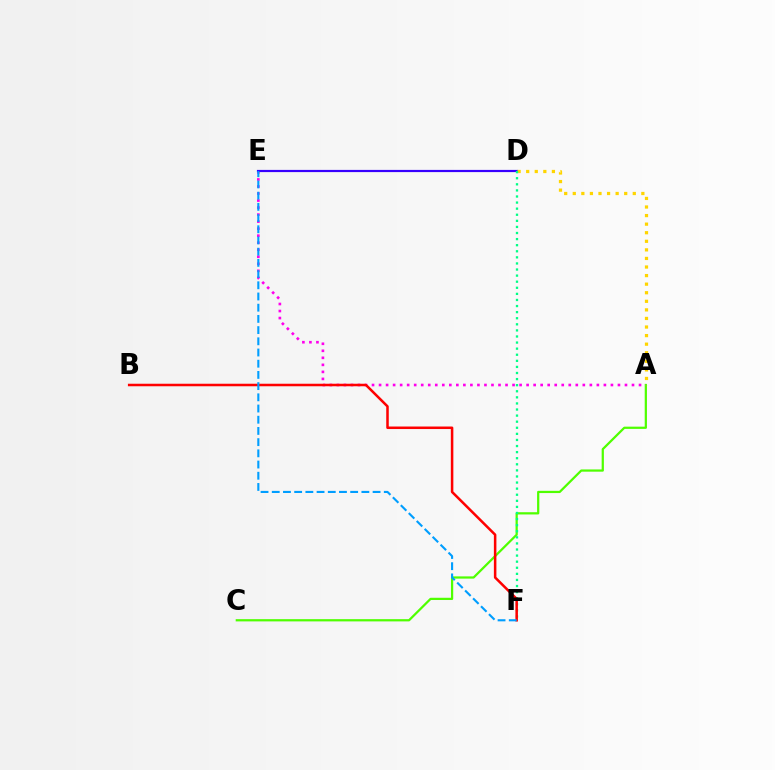{('A', 'C'): [{'color': '#4fff00', 'line_style': 'solid', 'thickness': 1.61}], ('A', 'E'): [{'color': '#ff00ed', 'line_style': 'dotted', 'thickness': 1.91}], ('D', 'E'): [{'color': '#3700ff', 'line_style': 'solid', 'thickness': 1.58}], ('A', 'D'): [{'color': '#ffd500', 'line_style': 'dotted', 'thickness': 2.33}], ('D', 'F'): [{'color': '#00ff86', 'line_style': 'dotted', 'thickness': 1.65}], ('B', 'F'): [{'color': '#ff0000', 'line_style': 'solid', 'thickness': 1.82}], ('E', 'F'): [{'color': '#009eff', 'line_style': 'dashed', 'thickness': 1.52}]}